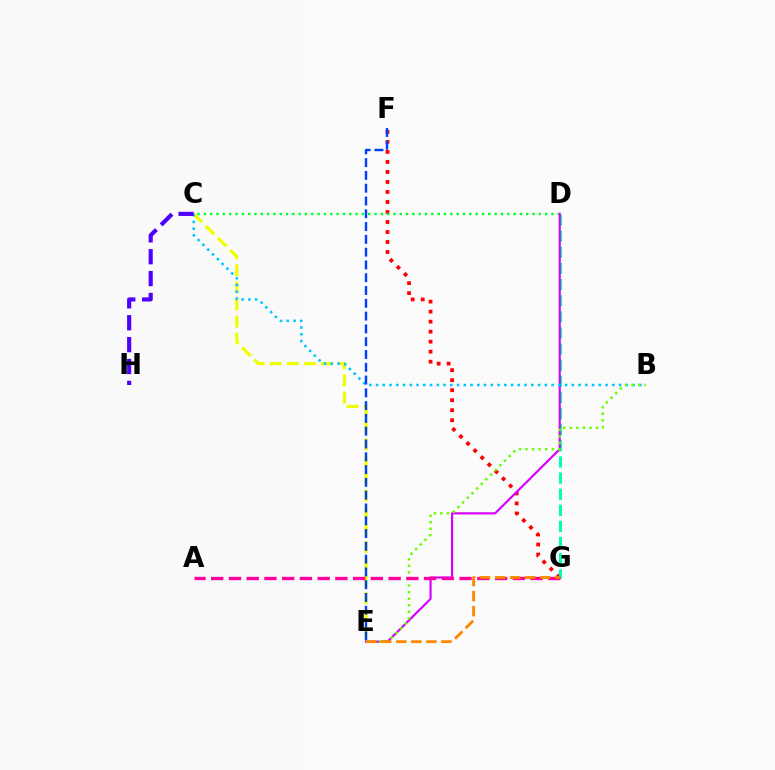{('F', 'G'): [{'color': '#ff0000', 'line_style': 'dotted', 'thickness': 2.72}], ('D', 'G'): [{'color': '#00ffaf', 'line_style': 'dashed', 'thickness': 2.19}], ('C', 'D'): [{'color': '#00ff27', 'line_style': 'dotted', 'thickness': 1.72}], ('D', 'E'): [{'color': '#d600ff', 'line_style': 'solid', 'thickness': 1.56}], ('C', 'E'): [{'color': '#eeff00', 'line_style': 'dashed', 'thickness': 2.32}], ('B', 'C'): [{'color': '#00c7ff', 'line_style': 'dotted', 'thickness': 1.83}], ('B', 'E'): [{'color': '#66ff00', 'line_style': 'dotted', 'thickness': 1.78}], ('C', 'H'): [{'color': '#4f00ff', 'line_style': 'dashed', 'thickness': 2.97}], ('E', 'F'): [{'color': '#003fff', 'line_style': 'dashed', 'thickness': 1.74}], ('A', 'G'): [{'color': '#ff00a0', 'line_style': 'dashed', 'thickness': 2.41}], ('E', 'G'): [{'color': '#ff8800', 'line_style': 'dashed', 'thickness': 2.04}]}